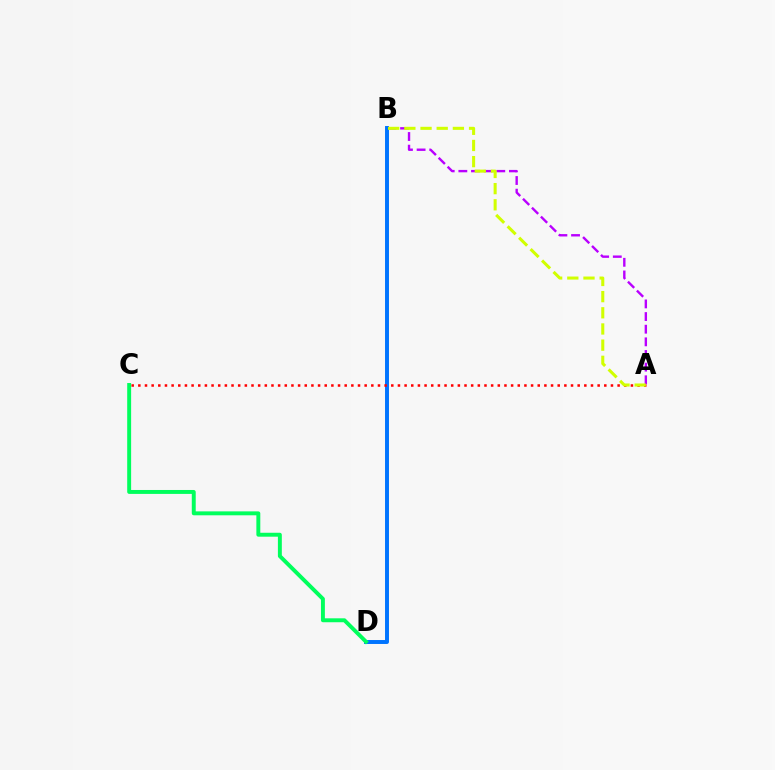{('A', 'B'): [{'color': '#b900ff', 'line_style': 'dashed', 'thickness': 1.72}, {'color': '#d1ff00', 'line_style': 'dashed', 'thickness': 2.2}], ('B', 'D'): [{'color': '#0074ff', 'line_style': 'solid', 'thickness': 2.84}], ('A', 'C'): [{'color': '#ff0000', 'line_style': 'dotted', 'thickness': 1.81}], ('C', 'D'): [{'color': '#00ff5c', 'line_style': 'solid', 'thickness': 2.83}]}